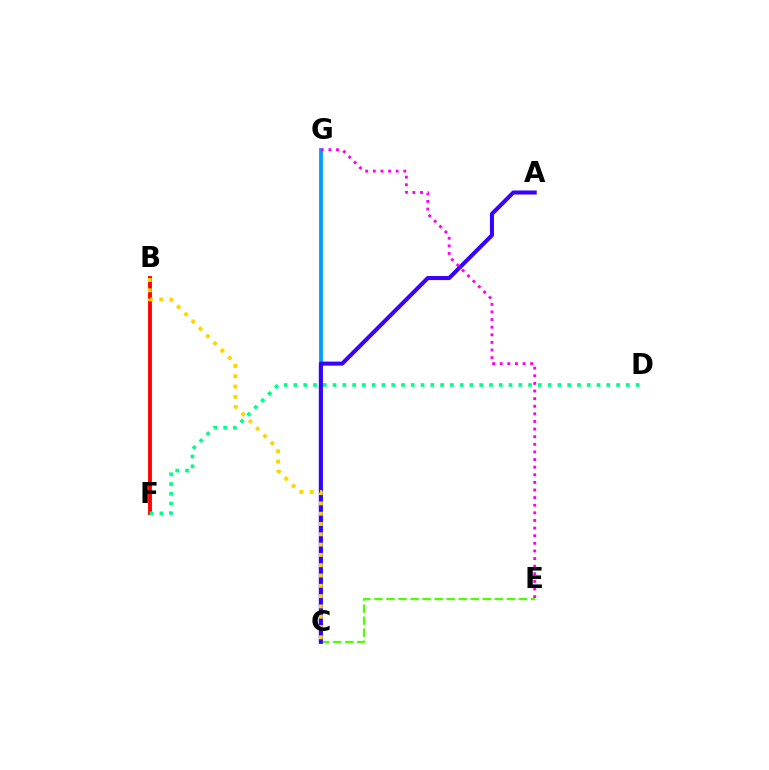{('B', 'F'): [{'color': '#ff0000', 'line_style': 'solid', 'thickness': 2.77}], ('C', 'E'): [{'color': '#4fff00', 'line_style': 'dashed', 'thickness': 1.63}], ('D', 'F'): [{'color': '#00ff86', 'line_style': 'dotted', 'thickness': 2.66}], ('C', 'G'): [{'color': '#009eff', 'line_style': 'solid', 'thickness': 2.75}], ('A', 'C'): [{'color': '#3700ff', 'line_style': 'solid', 'thickness': 2.91}], ('E', 'G'): [{'color': '#ff00ed', 'line_style': 'dotted', 'thickness': 2.07}], ('B', 'C'): [{'color': '#ffd500', 'line_style': 'dotted', 'thickness': 2.8}]}